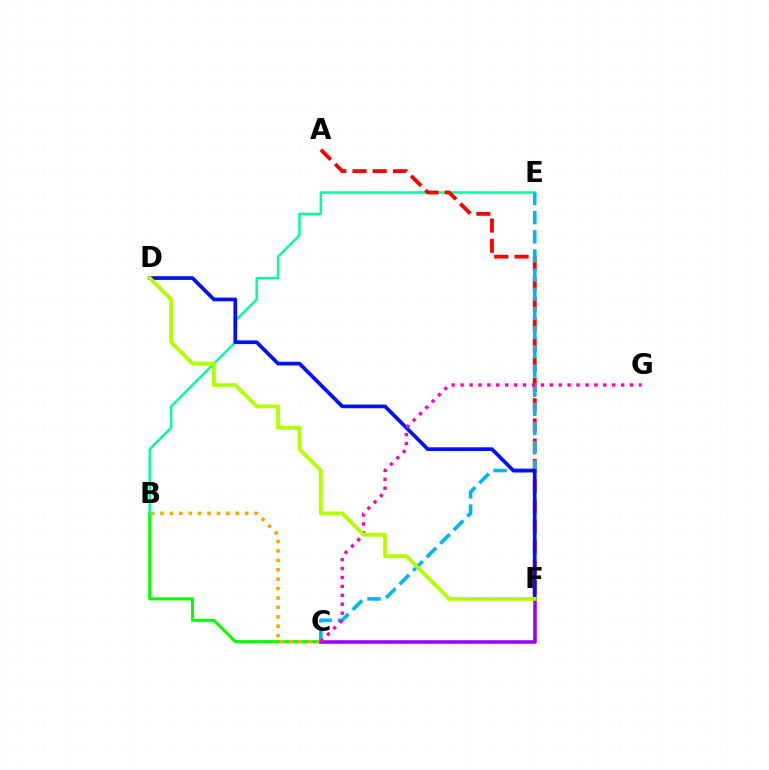{('B', 'C'): [{'color': '#08ff00', 'line_style': 'solid', 'thickness': 2.22}, {'color': '#ffa500', 'line_style': 'dotted', 'thickness': 2.56}], ('B', 'E'): [{'color': '#00ff9d', 'line_style': 'solid', 'thickness': 1.78}], ('A', 'F'): [{'color': '#ff0000', 'line_style': 'dashed', 'thickness': 2.75}], ('C', 'F'): [{'color': '#9b00ff', 'line_style': 'solid', 'thickness': 2.56}], ('C', 'E'): [{'color': '#00b5ff', 'line_style': 'dashed', 'thickness': 2.6}], ('D', 'F'): [{'color': '#0010ff', 'line_style': 'solid', 'thickness': 2.67}, {'color': '#b3ff00', 'line_style': 'solid', 'thickness': 2.77}], ('C', 'G'): [{'color': '#ff00bd', 'line_style': 'dotted', 'thickness': 2.42}]}